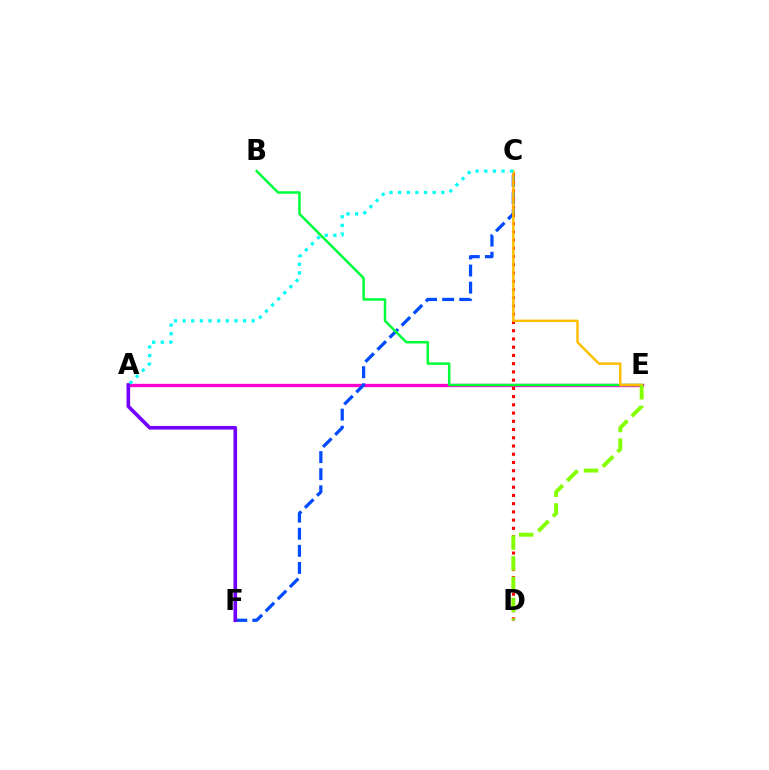{('A', 'E'): [{'color': '#ff00cf', 'line_style': 'solid', 'thickness': 2.38}], ('C', 'F'): [{'color': '#004bff', 'line_style': 'dashed', 'thickness': 2.32}], ('C', 'D'): [{'color': '#ff0000', 'line_style': 'dotted', 'thickness': 2.24}], ('A', 'F'): [{'color': '#7200ff', 'line_style': 'solid', 'thickness': 2.6}], ('B', 'E'): [{'color': '#00ff39', 'line_style': 'solid', 'thickness': 1.8}], ('C', 'E'): [{'color': '#ffbd00', 'line_style': 'solid', 'thickness': 1.76}], ('D', 'E'): [{'color': '#84ff00', 'line_style': 'dashed', 'thickness': 2.82}], ('A', 'C'): [{'color': '#00fff6', 'line_style': 'dotted', 'thickness': 2.35}]}